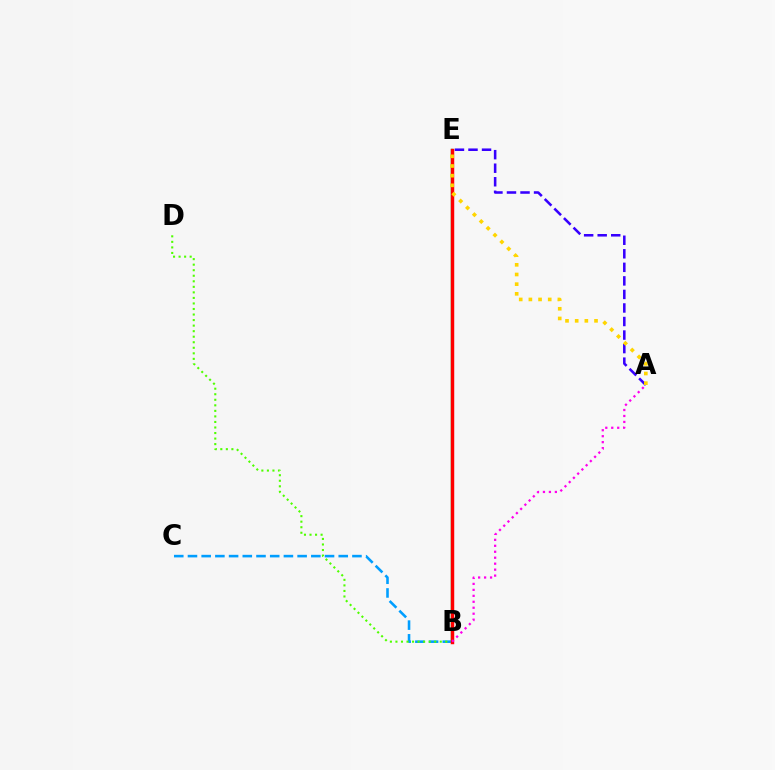{('B', 'E'): [{'color': '#00ff86', 'line_style': 'solid', 'thickness': 1.76}, {'color': '#ff0000', 'line_style': 'solid', 'thickness': 2.49}], ('B', 'C'): [{'color': '#009eff', 'line_style': 'dashed', 'thickness': 1.86}], ('A', 'E'): [{'color': '#3700ff', 'line_style': 'dashed', 'thickness': 1.84}, {'color': '#ffd500', 'line_style': 'dotted', 'thickness': 2.63}], ('B', 'D'): [{'color': '#4fff00', 'line_style': 'dotted', 'thickness': 1.51}], ('A', 'B'): [{'color': '#ff00ed', 'line_style': 'dotted', 'thickness': 1.62}]}